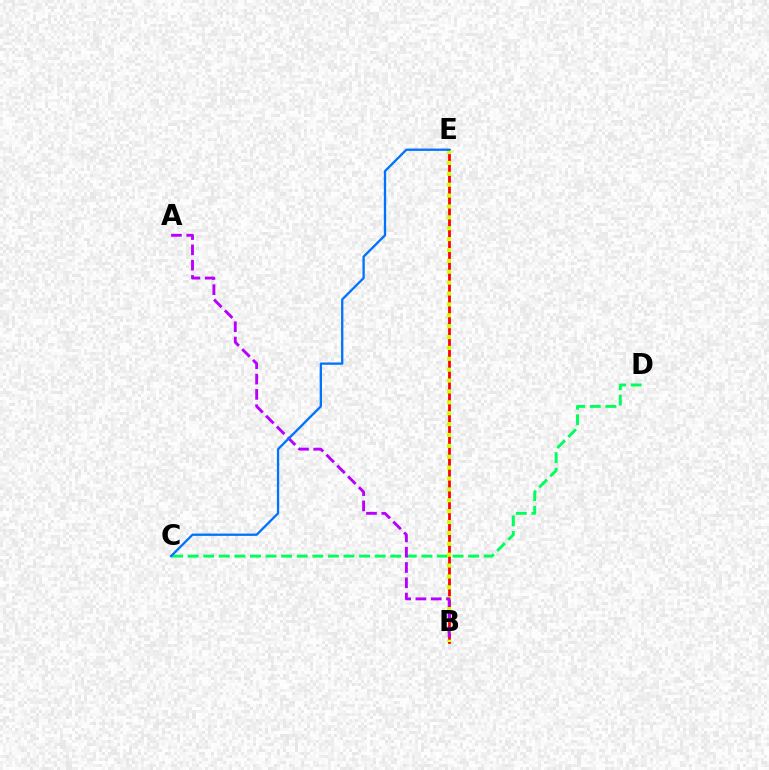{('C', 'D'): [{'color': '#00ff5c', 'line_style': 'dashed', 'thickness': 2.12}], ('B', 'E'): [{'color': '#ff0000', 'line_style': 'solid', 'thickness': 1.98}, {'color': '#d1ff00', 'line_style': 'dotted', 'thickness': 2.96}], ('A', 'B'): [{'color': '#b900ff', 'line_style': 'dashed', 'thickness': 2.08}], ('C', 'E'): [{'color': '#0074ff', 'line_style': 'solid', 'thickness': 1.67}]}